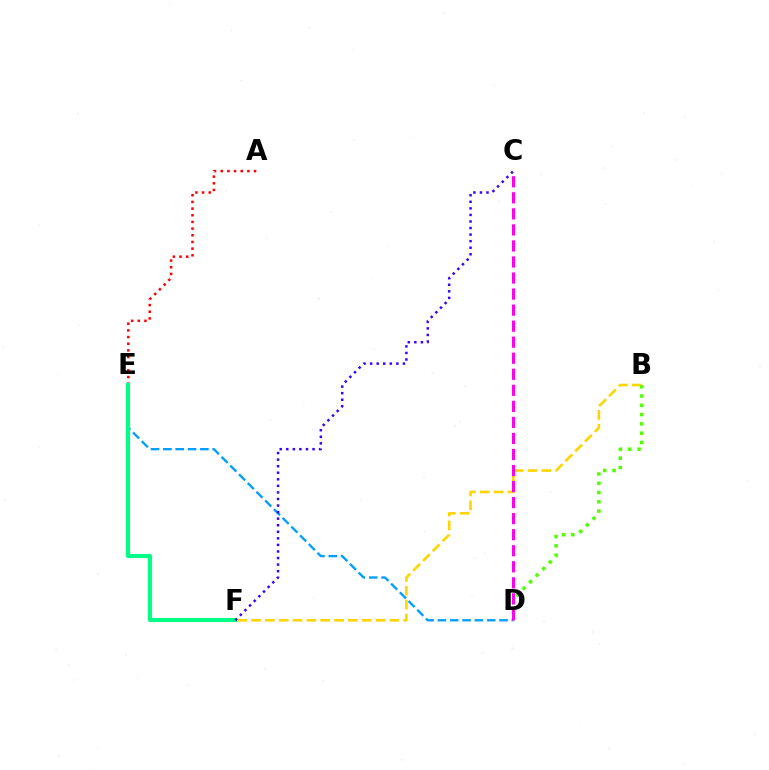{('D', 'E'): [{'color': '#009eff', 'line_style': 'dashed', 'thickness': 1.68}], ('B', 'F'): [{'color': '#ffd500', 'line_style': 'dashed', 'thickness': 1.88}], ('B', 'D'): [{'color': '#4fff00', 'line_style': 'dotted', 'thickness': 2.52}], ('A', 'E'): [{'color': '#ff0000', 'line_style': 'dotted', 'thickness': 1.81}], ('E', 'F'): [{'color': '#00ff86', 'line_style': 'solid', 'thickness': 2.97}], ('C', 'F'): [{'color': '#3700ff', 'line_style': 'dotted', 'thickness': 1.78}], ('C', 'D'): [{'color': '#ff00ed', 'line_style': 'dashed', 'thickness': 2.18}]}